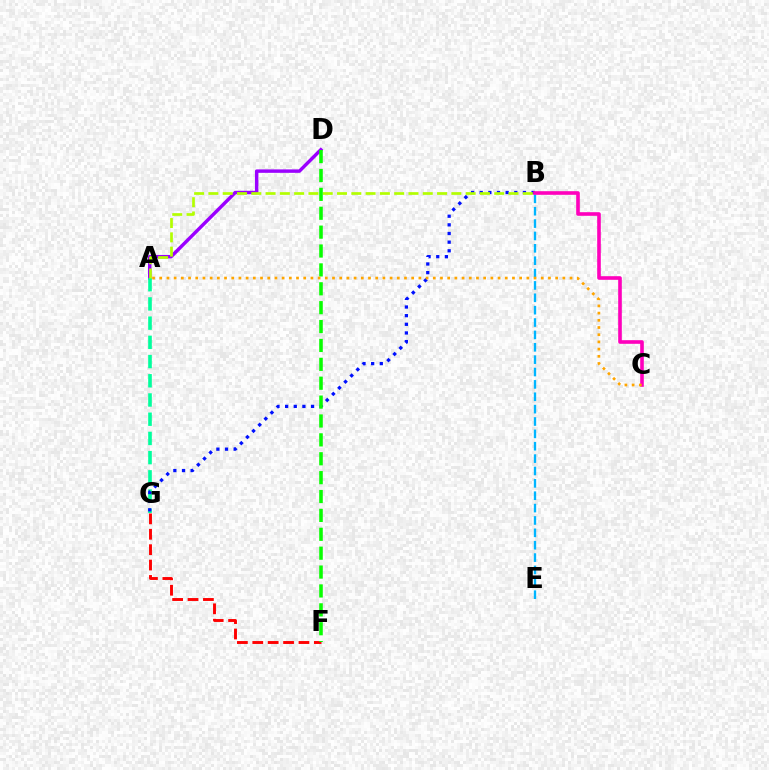{('A', 'D'): [{'color': '#9b00ff', 'line_style': 'solid', 'thickness': 2.47}], ('A', 'G'): [{'color': '#00ff9d', 'line_style': 'dashed', 'thickness': 2.61}], ('B', 'E'): [{'color': '#00b5ff', 'line_style': 'dashed', 'thickness': 1.68}], ('B', 'G'): [{'color': '#0010ff', 'line_style': 'dotted', 'thickness': 2.35}], ('F', 'G'): [{'color': '#ff0000', 'line_style': 'dashed', 'thickness': 2.09}], ('A', 'B'): [{'color': '#b3ff00', 'line_style': 'dashed', 'thickness': 1.94}], ('D', 'F'): [{'color': '#08ff00', 'line_style': 'dashed', 'thickness': 2.57}], ('B', 'C'): [{'color': '#ff00bd', 'line_style': 'solid', 'thickness': 2.61}], ('A', 'C'): [{'color': '#ffa500', 'line_style': 'dotted', 'thickness': 1.96}]}